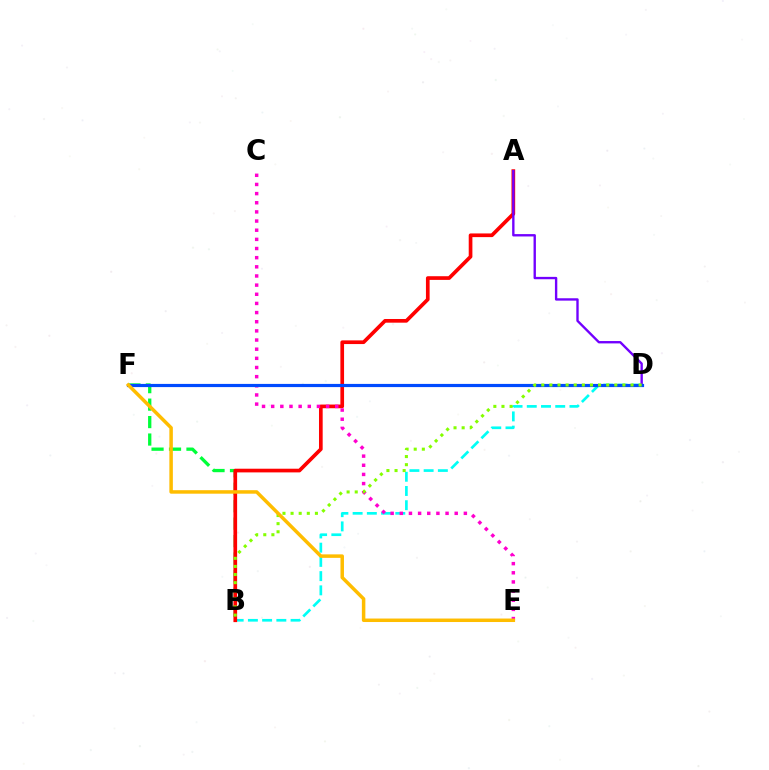{('B', 'D'): [{'color': '#00fff6', 'line_style': 'dashed', 'thickness': 1.93}, {'color': '#84ff00', 'line_style': 'dotted', 'thickness': 2.2}], ('B', 'F'): [{'color': '#00ff39', 'line_style': 'dashed', 'thickness': 2.37}], ('A', 'B'): [{'color': '#ff0000', 'line_style': 'solid', 'thickness': 2.65}], ('A', 'D'): [{'color': '#7200ff', 'line_style': 'solid', 'thickness': 1.7}], ('C', 'E'): [{'color': '#ff00cf', 'line_style': 'dotted', 'thickness': 2.49}], ('D', 'F'): [{'color': '#004bff', 'line_style': 'solid', 'thickness': 2.29}], ('E', 'F'): [{'color': '#ffbd00', 'line_style': 'solid', 'thickness': 2.52}]}